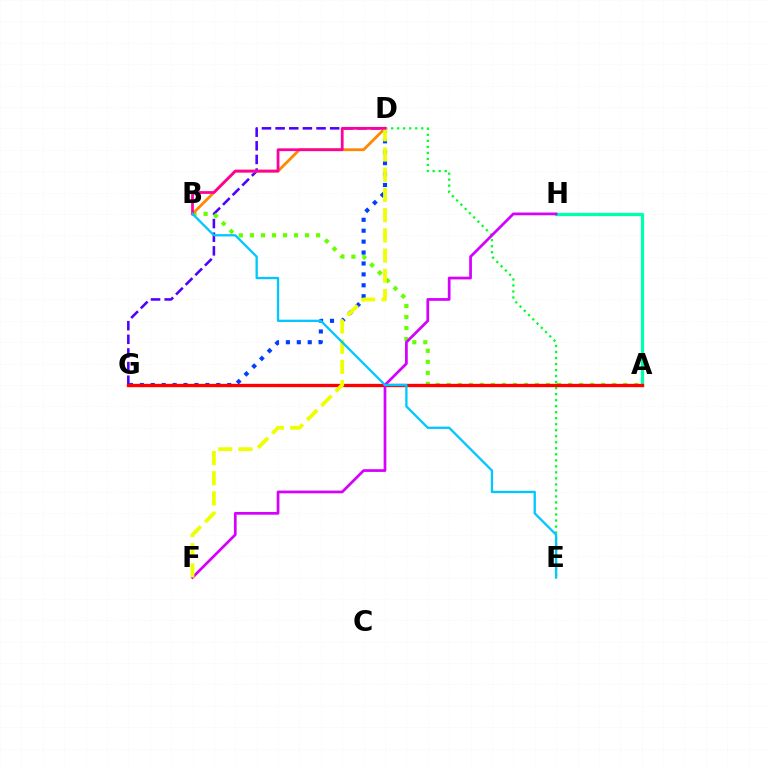{('D', 'G'): [{'color': '#4f00ff', 'line_style': 'dashed', 'thickness': 1.85}, {'color': '#003fff', 'line_style': 'dotted', 'thickness': 2.97}], ('A', 'B'): [{'color': '#66ff00', 'line_style': 'dotted', 'thickness': 3.0}], ('D', 'E'): [{'color': '#00ff27', 'line_style': 'dotted', 'thickness': 1.64}], ('A', 'H'): [{'color': '#00ffaf', 'line_style': 'solid', 'thickness': 2.36}], ('B', 'D'): [{'color': '#ff8800', 'line_style': 'solid', 'thickness': 2.0}, {'color': '#ff00a0', 'line_style': 'solid', 'thickness': 1.99}], ('A', 'G'): [{'color': '#ff0000', 'line_style': 'solid', 'thickness': 2.4}], ('F', 'H'): [{'color': '#d600ff', 'line_style': 'solid', 'thickness': 1.96}], ('D', 'F'): [{'color': '#eeff00', 'line_style': 'dashed', 'thickness': 2.75}], ('B', 'E'): [{'color': '#00c7ff', 'line_style': 'solid', 'thickness': 1.65}]}